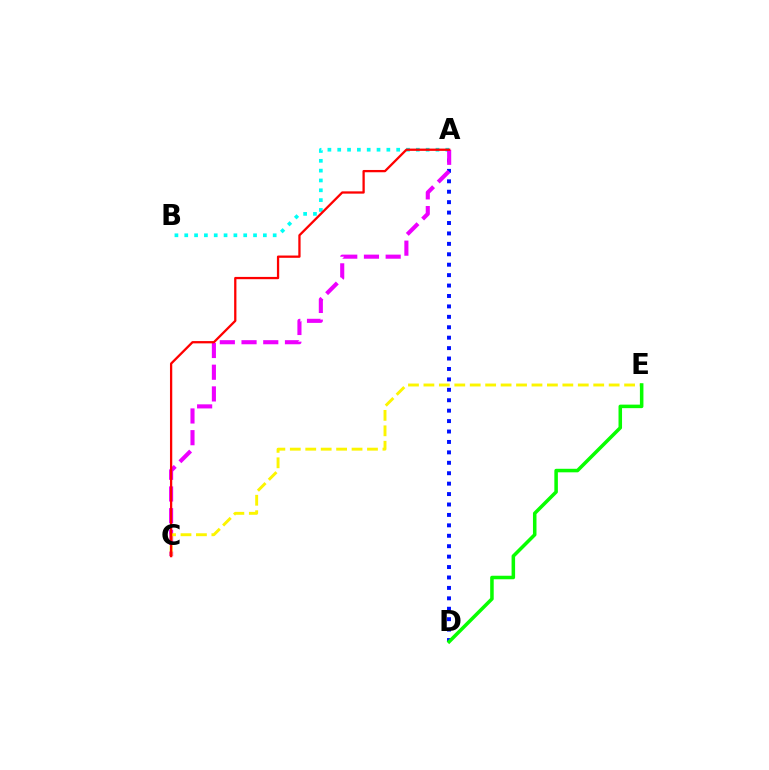{('A', 'D'): [{'color': '#0010ff', 'line_style': 'dotted', 'thickness': 2.83}], ('A', 'B'): [{'color': '#00fff6', 'line_style': 'dotted', 'thickness': 2.67}], ('A', 'C'): [{'color': '#ee00ff', 'line_style': 'dashed', 'thickness': 2.95}, {'color': '#ff0000', 'line_style': 'solid', 'thickness': 1.64}], ('C', 'E'): [{'color': '#fcf500', 'line_style': 'dashed', 'thickness': 2.1}], ('D', 'E'): [{'color': '#08ff00', 'line_style': 'solid', 'thickness': 2.54}]}